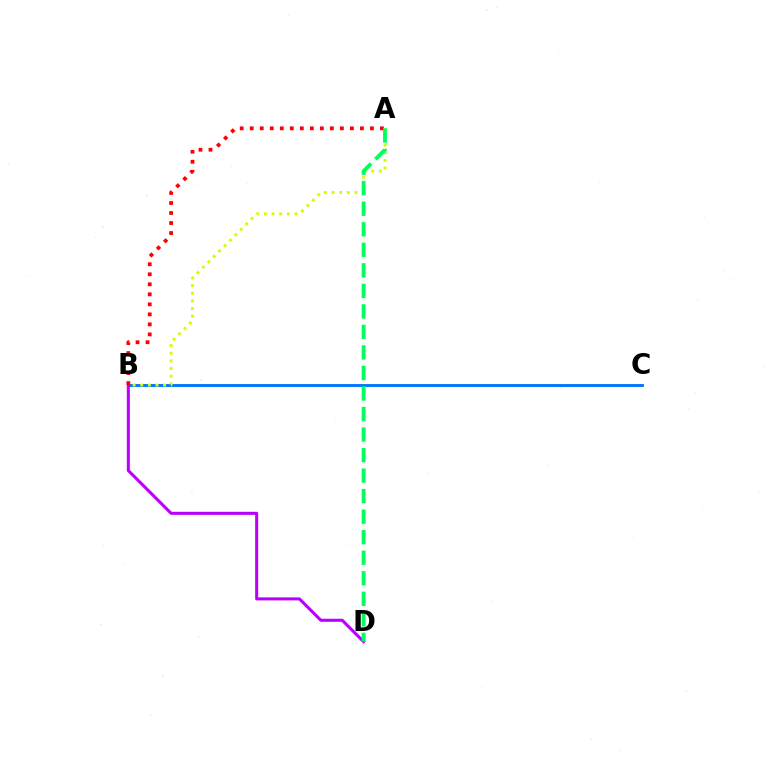{('B', 'C'): [{'color': '#0074ff', 'line_style': 'solid', 'thickness': 2.07}], ('B', 'D'): [{'color': '#b900ff', 'line_style': 'solid', 'thickness': 2.19}], ('A', 'B'): [{'color': '#ff0000', 'line_style': 'dotted', 'thickness': 2.72}, {'color': '#d1ff00', 'line_style': 'dotted', 'thickness': 2.08}], ('A', 'D'): [{'color': '#00ff5c', 'line_style': 'dashed', 'thickness': 2.79}]}